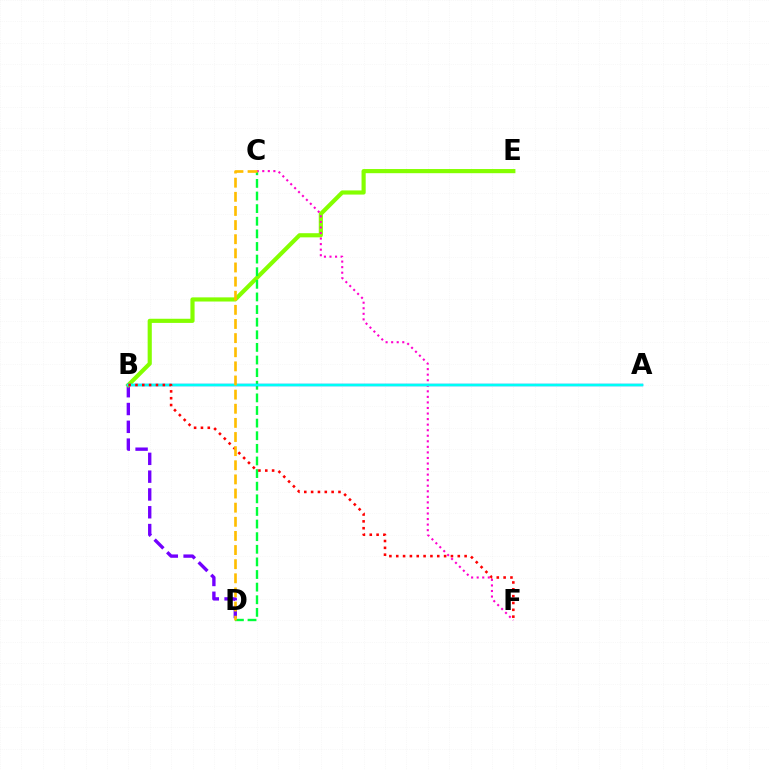{('B', 'D'): [{'color': '#7200ff', 'line_style': 'dashed', 'thickness': 2.42}], ('B', 'E'): [{'color': '#84ff00', 'line_style': 'solid', 'thickness': 2.99}], ('C', 'D'): [{'color': '#00ff39', 'line_style': 'dashed', 'thickness': 1.71}, {'color': '#ffbd00', 'line_style': 'dashed', 'thickness': 1.92}], ('A', 'B'): [{'color': '#004bff', 'line_style': 'solid', 'thickness': 1.68}, {'color': '#00fff6', 'line_style': 'solid', 'thickness': 1.78}], ('C', 'F'): [{'color': '#ff00cf', 'line_style': 'dotted', 'thickness': 1.51}], ('B', 'F'): [{'color': '#ff0000', 'line_style': 'dotted', 'thickness': 1.86}]}